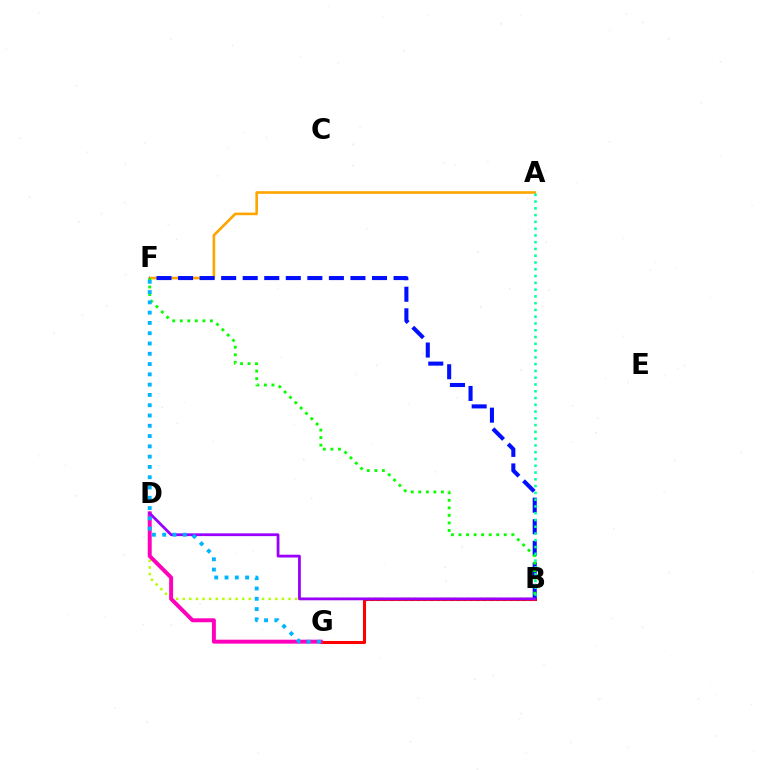{('B', 'G'): [{'color': '#ff0000', 'line_style': 'solid', 'thickness': 2.21}], ('A', 'F'): [{'color': '#ffa500', 'line_style': 'solid', 'thickness': 1.9}], ('B', 'D'): [{'color': '#b3ff00', 'line_style': 'dotted', 'thickness': 1.8}, {'color': '#9b00ff', 'line_style': 'solid', 'thickness': 2.0}], ('B', 'F'): [{'color': '#0010ff', 'line_style': 'dashed', 'thickness': 2.93}, {'color': '#08ff00', 'line_style': 'dotted', 'thickness': 2.05}], ('D', 'G'): [{'color': '#ff00bd', 'line_style': 'solid', 'thickness': 2.84}], ('F', 'G'): [{'color': '#00b5ff', 'line_style': 'dotted', 'thickness': 2.79}], ('A', 'B'): [{'color': '#00ff9d', 'line_style': 'dotted', 'thickness': 1.84}]}